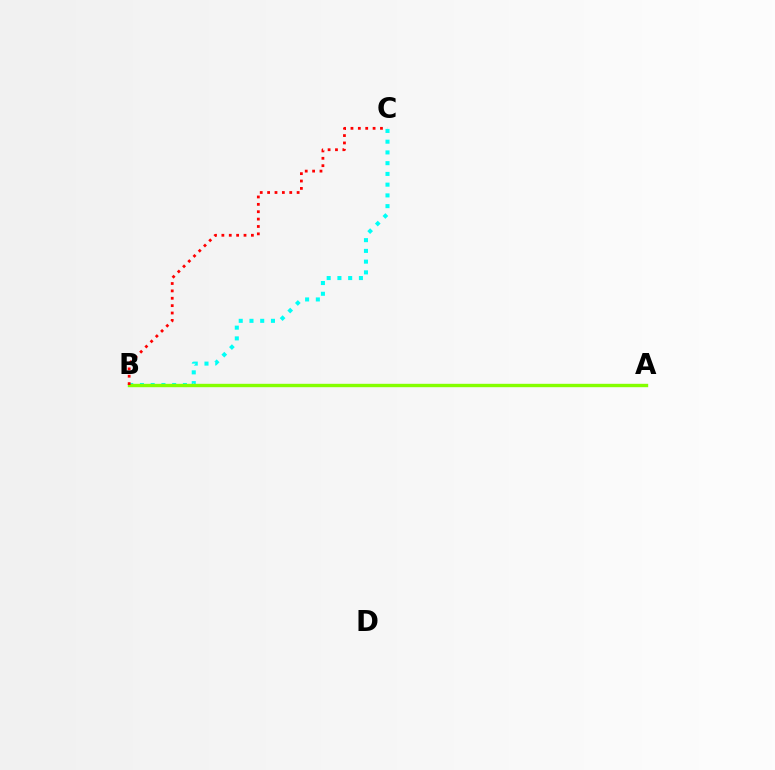{('A', 'B'): [{'color': '#7200ff', 'line_style': 'dashed', 'thickness': 2.07}, {'color': '#84ff00', 'line_style': 'solid', 'thickness': 2.44}], ('B', 'C'): [{'color': '#00fff6', 'line_style': 'dotted', 'thickness': 2.92}, {'color': '#ff0000', 'line_style': 'dotted', 'thickness': 2.0}]}